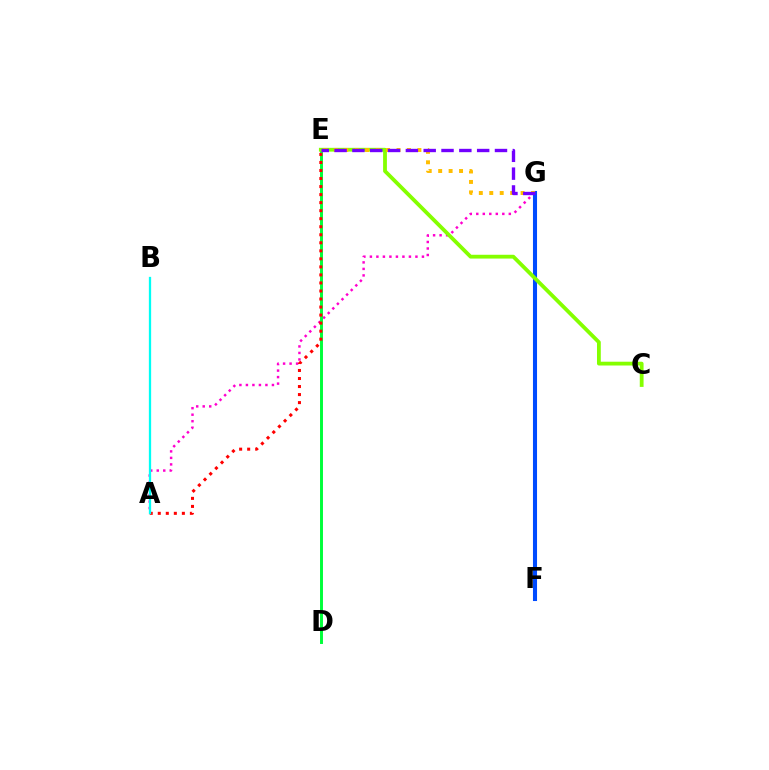{('A', 'G'): [{'color': '#ff00cf', 'line_style': 'dotted', 'thickness': 1.77}], ('D', 'E'): [{'color': '#00ff39', 'line_style': 'solid', 'thickness': 2.12}], ('A', 'E'): [{'color': '#ff0000', 'line_style': 'dotted', 'thickness': 2.18}], ('F', 'G'): [{'color': '#004bff', 'line_style': 'solid', 'thickness': 2.93}], ('A', 'B'): [{'color': '#00fff6', 'line_style': 'solid', 'thickness': 1.64}], ('C', 'E'): [{'color': '#84ff00', 'line_style': 'solid', 'thickness': 2.73}], ('E', 'G'): [{'color': '#ffbd00', 'line_style': 'dotted', 'thickness': 2.84}, {'color': '#7200ff', 'line_style': 'dashed', 'thickness': 2.42}]}